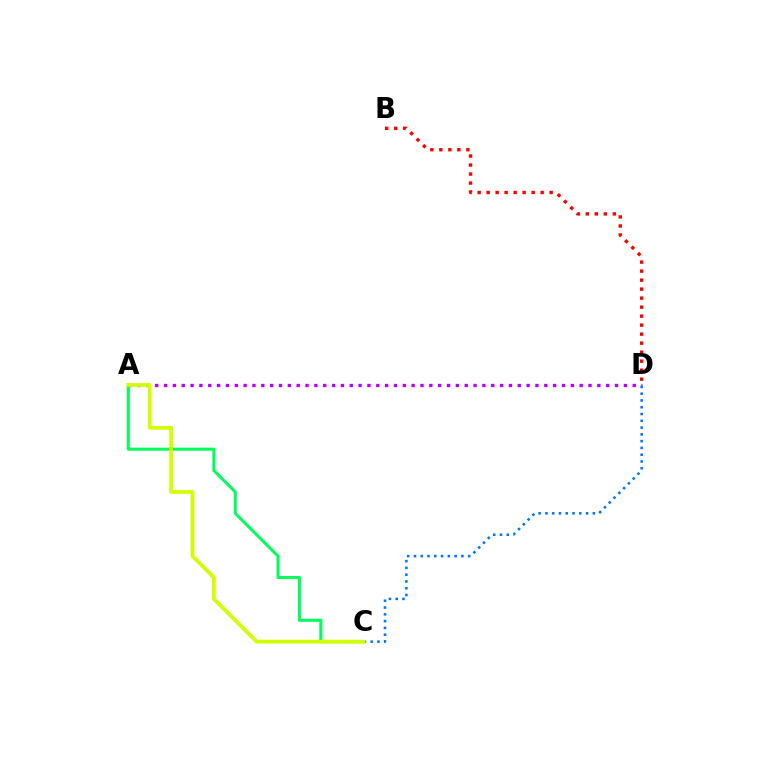{('B', 'D'): [{'color': '#ff0000', 'line_style': 'dotted', 'thickness': 2.45}], ('A', 'D'): [{'color': '#b900ff', 'line_style': 'dotted', 'thickness': 2.4}], ('A', 'C'): [{'color': '#00ff5c', 'line_style': 'solid', 'thickness': 2.19}, {'color': '#d1ff00', 'line_style': 'solid', 'thickness': 2.71}], ('C', 'D'): [{'color': '#0074ff', 'line_style': 'dotted', 'thickness': 1.84}]}